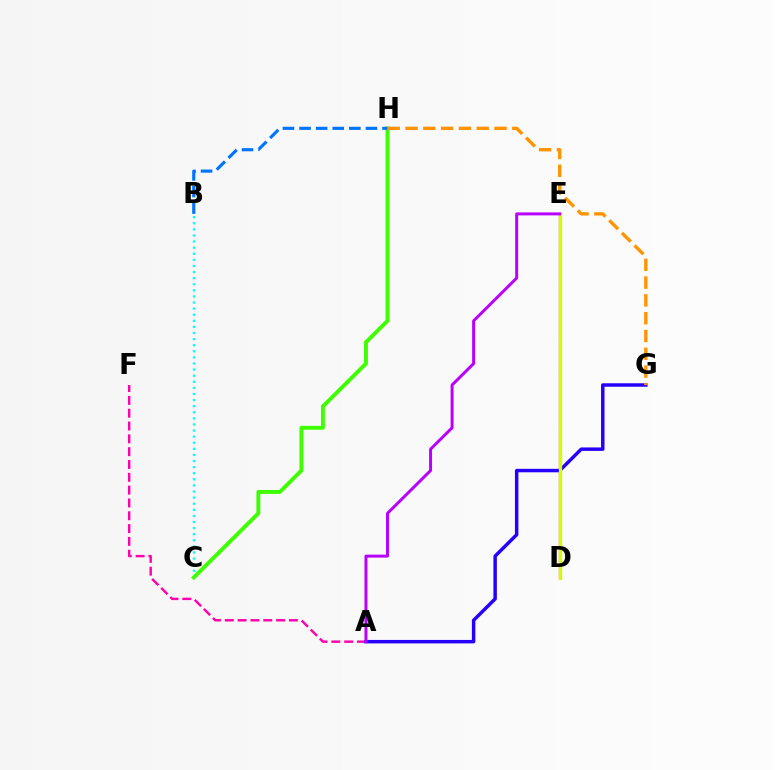{('D', 'E'): [{'color': '#ff0000', 'line_style': 'solid', 'thickness': 1.6}, {'color': '#00ff5c', 'line_style': 'dashed', 'thickness': 1.5}, {'color': '#d1ff00', 'line_style': 'solid', 'thickness': 2.37}], ('B', 'C'): [{'color': '#00fff6', 'line_style': 'dotted', 'thickness': 1.66}], ('A', 'F'): [{'color': '#ff00ac', 'line_style': 'dashed', 'thickness': 1.74}], ('C', 'H'): [{'color': '#3dff00', 'line_style': 'solid', 'thickness': 2.8}], ('A', 'G'): [{'color': '#2500ff', 'line_style': 'solid', 'thickness': 2.49}], ('B', 'H'): [{'color': '#0074ff', 'line_style': 'dashed', 'thickness': 2.25}], ('A', 'E'): [{'color': '#b900ff', 'line_style': 'solid', 'thickness': 2.14}], ('G', 'H'): [{'color': '#ff9400', 'line_style': 'dashed', 'thickness': 2.42}]}